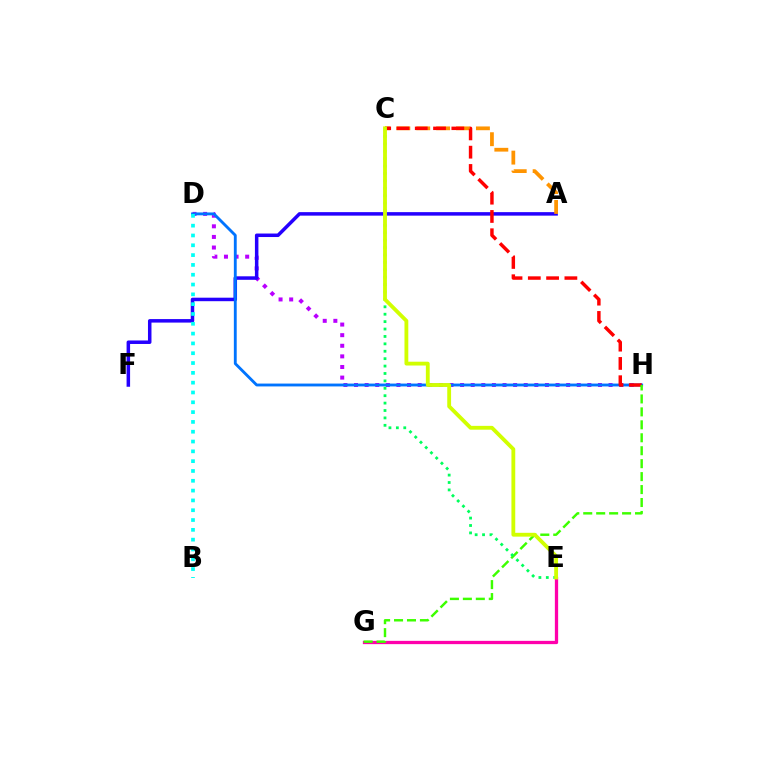{('D', 'H'): [{'color': '#b900ff', 'line_style': 'dotted', 'thickness': 2.88}, {'color': '#0074ff', 'line_style': 'solid', 'thickness': 2.06}], ('A', 'F'): [{'color': '#2500ff', 'line_style': 'solid', 'thickness': 2.52}], ('A', 'C'): [{'color': '#ff9400', 'line_style': 'dashed', 'thickness': 2.7}], ('C', 'H'): [{'color': '#ff0000', 'line_style': 'dashed', 'thickness': 2.48}], ('E', 'G'): [{'color': '#ff00ac', 'line_style': 'solid', 'thickness': 2.36}], ('G', 'H'): [{'color': '#3dff00', 'line_style': 'dashed', 'thickness': 1.76}], ('B', 'D'): [{'color': '#00fff6', 'line_style': 'dotted', 'thickness': 2.67}], ('C', 'E'): [{'color': '#00ff5c', 'line_style': 'dotted', 'thickness': 2.01}, {'color': '#d1ff00', 'line_style': 'solid', 'thickness': 2.75}]}